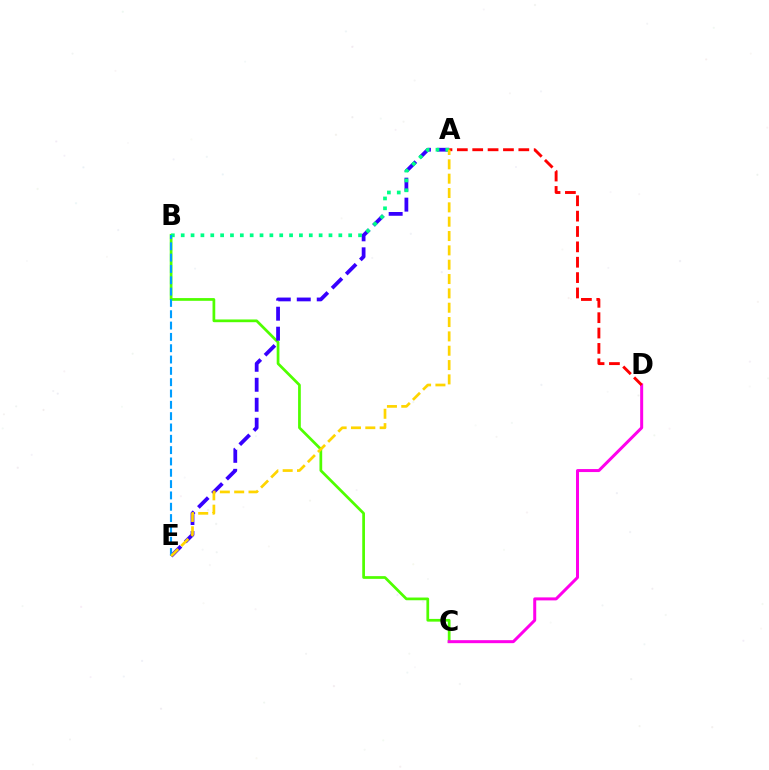{('B', 'C'): [{'color': '#4fff00', 'line_style': 'solid', 'thickness': 1.96}], ('A', 'E'): [{'color': '#3700ff', 'line_style': 'dashed', 'thickness': 2.71}, {'color': '#ffd500', 'line_style': 'dashed', 'thickness': 1.95}], ('C', 'D'): [{'color': '#ff00ed', 'line_style': 'solid', 'thickness': 2.16}], ('A', 'D'): [{'color': '#ff0000', 'line_style': 'dashed', 'thickness': 2.09}], ('A', 'B'): [{'color': '#00ff86', 'line_style': 'dotted', 'thickness': 2.68}], ('B', 'E'): [{'color': '#009eff', 'line_style': 'dashed', 'thickness': 1.54}]}